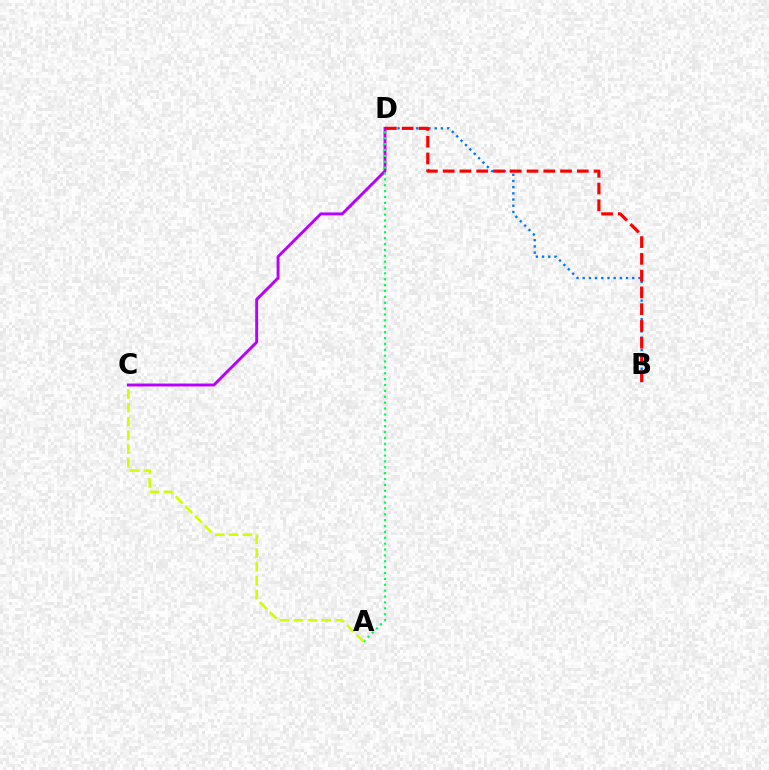{('C', 'D'): [{'color': '#b900ff', 'line_style': 'solid', 'thickness': 2.09}], ('B', 'D'): [{'color': '#0074ff', 'line_style': 'dotted', 'thickness': 1.68}, {'color': '#ff0000', 'line_style': 'dashed', 'thickness': 2.28}], ('A', 'D'): [{'color': '#00ff5c', 'line_style': 'dotted', 'thickness': 1.6}], ('A', 'C'): [{'color': '#d1ff00', 'line_style': 'dashed', 'thickness': 1.88}]}